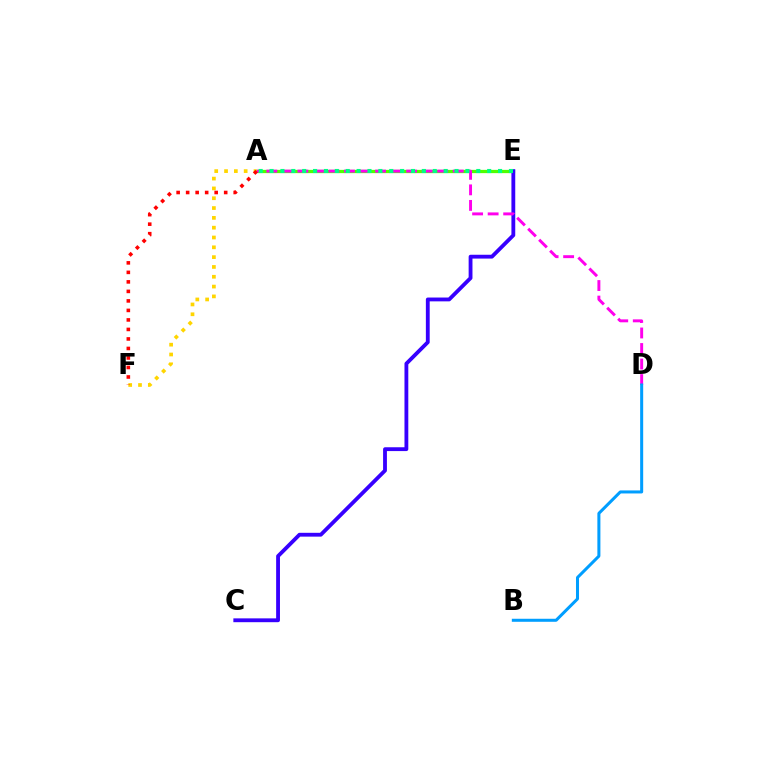{('A', 'E'): [{'color': '#4fff00', 'line_style': 'solid', 'thickness': 2.34}, {'color': '#00ff86', 'line_style': 'dotted', 'thickness': 2.96}], ('C', 'E'): [{'color': '#3700ff', 'line_style': 'solid', 'thickness': 2.76}], ('A', 'D'): [{'color': '#ff00ed', 'line_style': 'dashed', 'thickness': 2.11}], ('A', 'F'): [{'color': '#ffd500', 'line_style': 'dotted', 'thickness': 2.67}, {'color': '#ff0000', 'line_style': 'dotted', 'thickness': 2.58}], ('B', 'D'): [{'color': '#009eff', 'line_style': 'solid', 'thickness': 2.18}]}